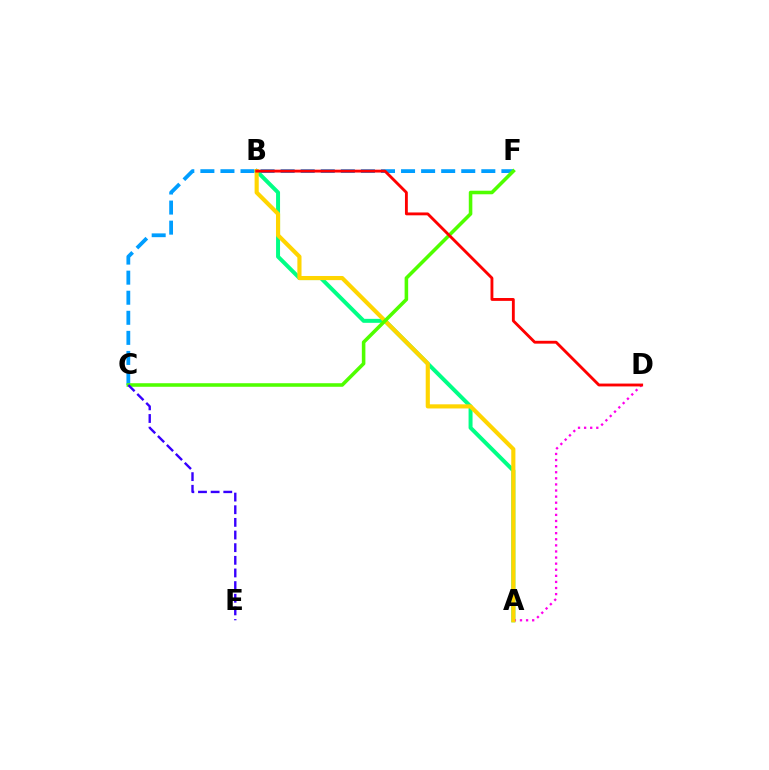{('C', 'F'): [{'color': '#009eff', 'line_style': 'dashed', 'thickness': 2.73}, {'color': '#4fff00', 'line_style': 'solid', 'thickness': 2.56}], ('A', 'B'): [{'color': '#00ff86', 'line_style': 'solid', 'thickness': 2.87}, {'color': '#ffd500', 'line_style': 'solid', 'thickness': 2.98}], ('A', 'D'): [{'color': '#ff00ed', 'line_style': 'dotted', 'thickness': 1.66}], ('C', 'E'): [{'color': '#3700ff', 'line_style': 'dashed', 'thickness': 1.72}], ('B', 'D'): [{'color': '#ff0000', 'line_style': 'solid', 'thickness': 2.05}]}